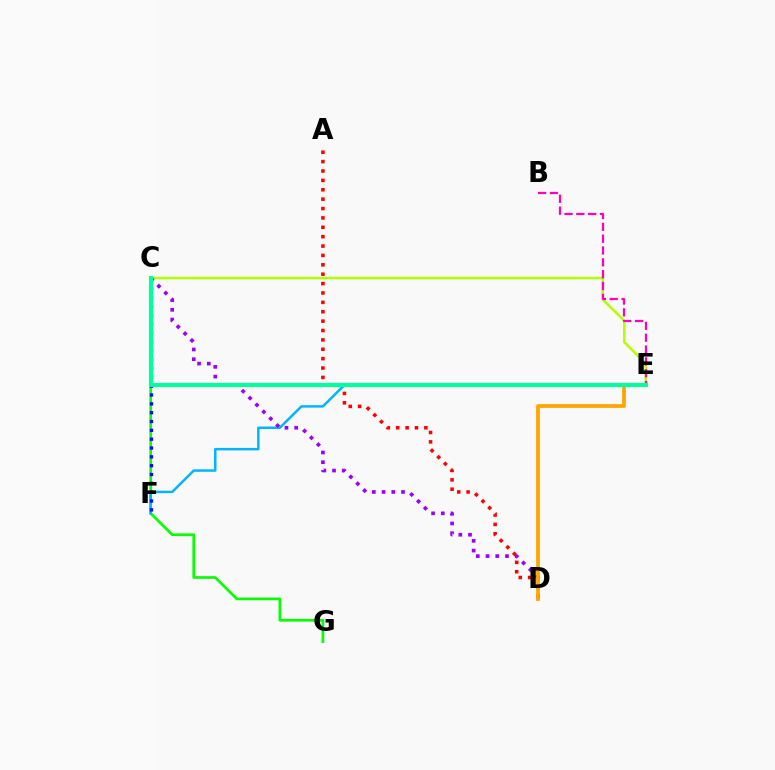{('C', 'G'): [{'color': '#08ff00', 'line_style': 'solid', 'thickness': 1.93}], ('C', 'E'): [{'color': '#b3ff00', 'line_style': 'solid', 'thickness': 1.83}, {'color': '#00ff9d', 'line_style': 'solid', 'thickness': 2.99}], ('E', 'F'): [{'color': '#00b5ff', 'line_style': 'solid', 'thickness': 1.78}], ('C', 'F'): [{'color': '#0010ff', 'line_style': 'dotted', 'thickness': 2.4}], ('C', 'D'): [{'color': '#9b00ff', 'line_style': 'dotted', 'thickness': 2.64}], ('A', 'D'): [{'color': '#ff0000', 'line_style': 'dotted', 'thickness': 2.55}], ('B', 'E'): [{'color': '#ff00bd', 'line_style': 'dashed', 'thickness': 1.61}], ('D', 'E'): [{'color': '#ffa500', 'line_style': 'solid', 'thickness': 2.7}]}